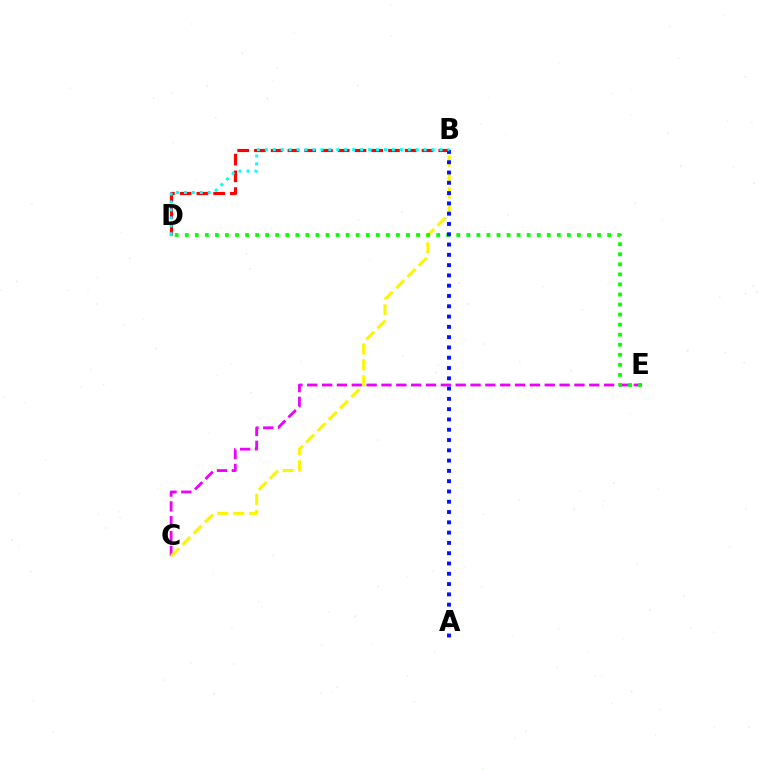{('C', 'E'): [{'color': '#ee00ff', 'line_style': 'dashed', 'thickness': 2.02}], ('B', 'C'): [{'color': '#fcf500', 'line_style': 'dashed', 'thickness': 2.17}], ('B', 'D'): [{'color': '#ff0000', 'line_style': 'dashed', 'thickness': 2.28}, {'color': '#00fff6', 'line_style': 'dotted', 'thickness': 2.16}], ('D', 'E'): [{'color': '#08ff00', 'line_style': 'dotted', 'thickness': 2.73}], ('A', 'B'): [{'color': '#0010ff', 'line_style': 'dotted', 'thickness': 2.8}]}